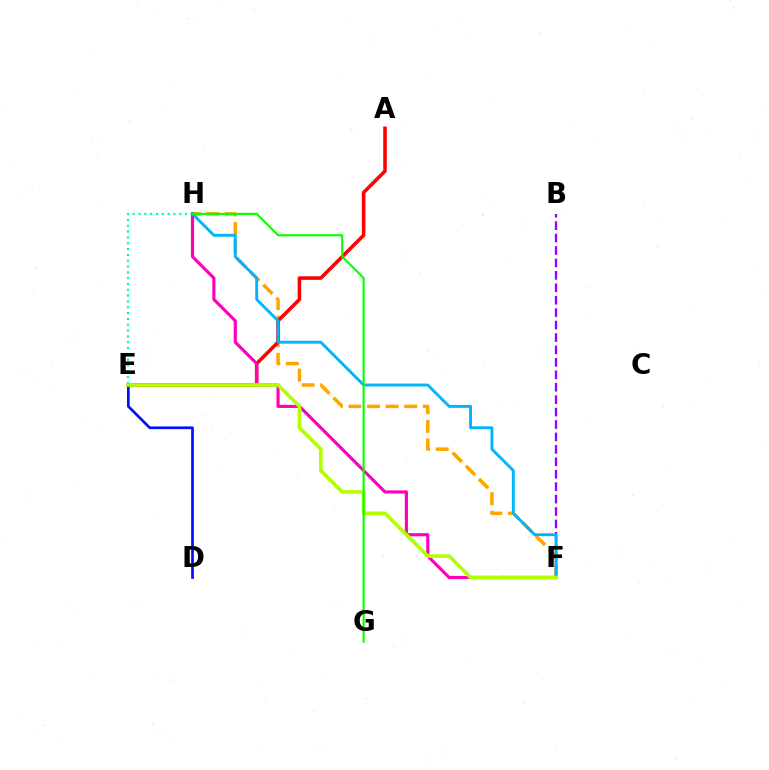{('B', 'F'): [{'color': '#9b00ff', 'line_style': 'dashed', 'thickness': 1.69}], ('F', 'H'): [{'color': '#ffa500', 'line_style': 'dashed', 'thickness': 2.52}, {'color': '#ff00bd', 'line_style': 'solid', 'thickness': 2.27}, {'color': '#00b5ff', 'line_style': 'solid', 'thickness': 2.08}], ('A', 'E'): [{'color': '#ff0000', 'line_style': 'solid', 'thickness': 2.57}], ('E', 'H'): [{'color': '#00ff9d', 'line_style': 'dotted', 'thickness': 1.58}], ('D', 'E'): [{'color': '#0010ff', 'line_style': 'solid', 'thickness': 1.94}], ('E', 'F'): [{'color': '#b3ff00', 'line_style': 'solid', 'thickness': 2.63}], ('G', 'H'): [{'color': '#08ff00', 'line_style': 'solid', 'thickness': 1.54}]}